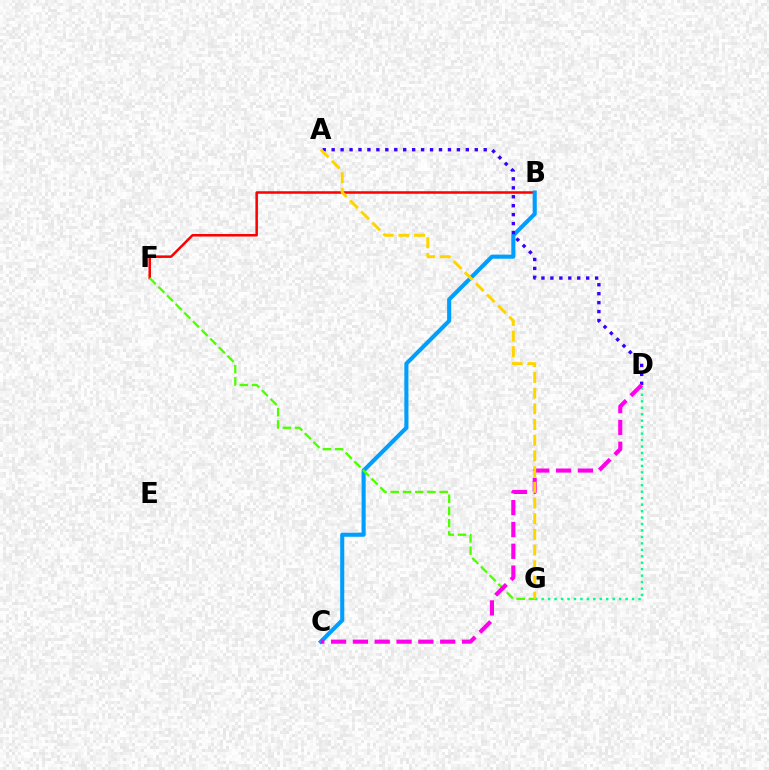{('B', 'F'): [{'color': '#ff0000', 'line_style': 'solid', 'thickness': 1.82}], ('B', 'C'): [{'color': '#009eff', 'line_style': 'solid', 'thickness': 2.94}], ('D', 'G'): [{'color': '#00ff86', 'line_style': 'dotted', 'thickness': 1.75}], ('F', 'G'): [{'color': '#4fff00', 'line_style': 'dashed', 'thickness': 1.66}], ('A', 'D'): [{'color': '#3700ff', 'line_style': 'dotted', 'thickness': 2.43}], ('C', 'D'): [{'color': '#ff00ed', 'line_style': 'dashed', 'thickness': 2.97}], ('A', 'G'): [{'color': '#ffd500', 'line_style': 'dashed', 'thickness': 2.13}]}